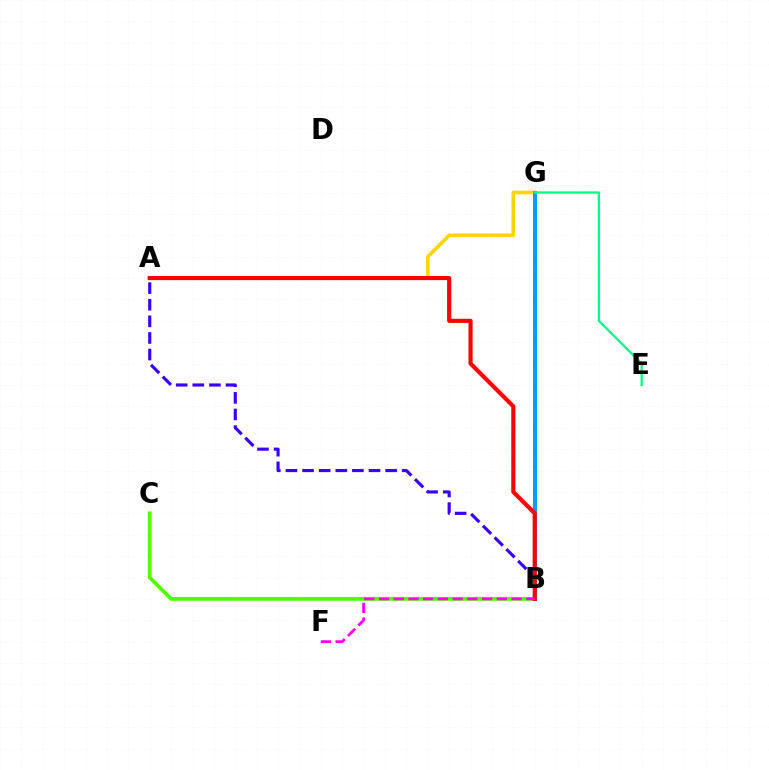{('A', 'B'): [{'color': '#3700ff', 'line_style': 'dashed', 'thickness': 2.26}, {'color': '#ff0000', 'line_style': 'solid', 'thickness': 2.97}], ('B', 'C'): [{'color': '#4fff00', 'line_style': 'solid', 'thickness': 2.71}], ('A', 'G'): [{'color': '#ffd500', 'line_style': 'solid', 'thickness': 2.62}], ('B', 'G'): [{'color': '#009eff', 'line_style': 'solid', 'thickness': 2.9}], ('E', 'G'): [{'color': '#00ff86', 'line_style': 'solid', 'thickness': 1.66}], ('B', 'F'): [{'color': '#ff00ed', 'line_style': 'dashed', 'thickness': 2.0}]}